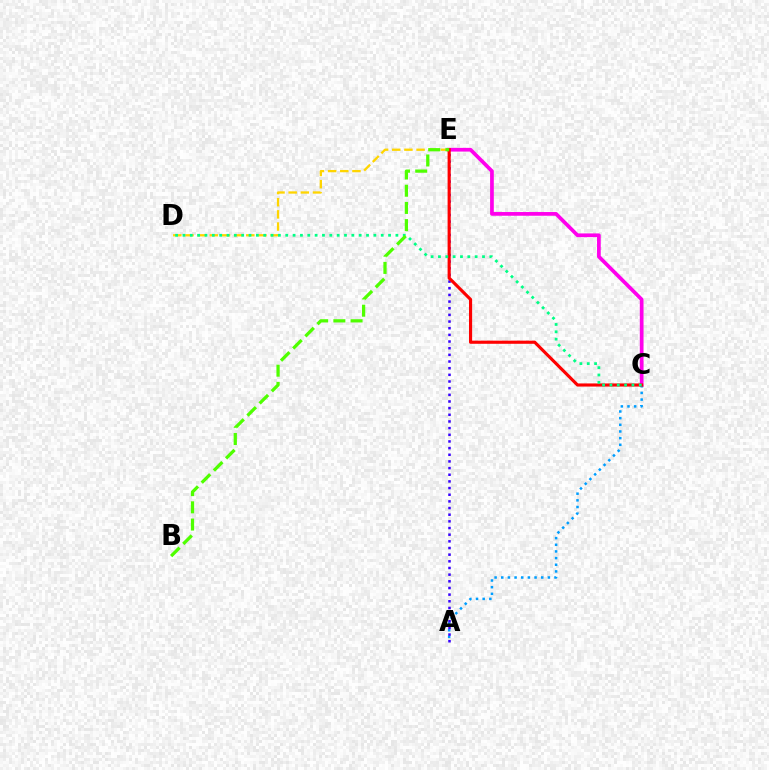{('C', 'E'): [{'color': '#ff00ed', 'line_style': 'solid', 'thickness': 2.67}, {'color': '#ff0000', 'line_style': 'solid', 'thickness': 2.26}], ('A', 'C'): [{'color': '#009eff', 'line_style': 'dotted', 'thickness': 1.81}], ('A', 'E'): [{'color': '#3700ff', 'line_style': 'dotted', 'thickness': 1.81}], ('D', 'E'): [{'color': '#ffd500', 'line_style': 'dashed', 'thickness': 1.65}], ('C', 'D'): [{'color': '#00ff86', 'line_style': 'dotted', 'thickness': 2.0}], ('B', 'E'): [{'color': '#4fff00', 'line_style': 'dashed', 'thickness': 2.34}]}